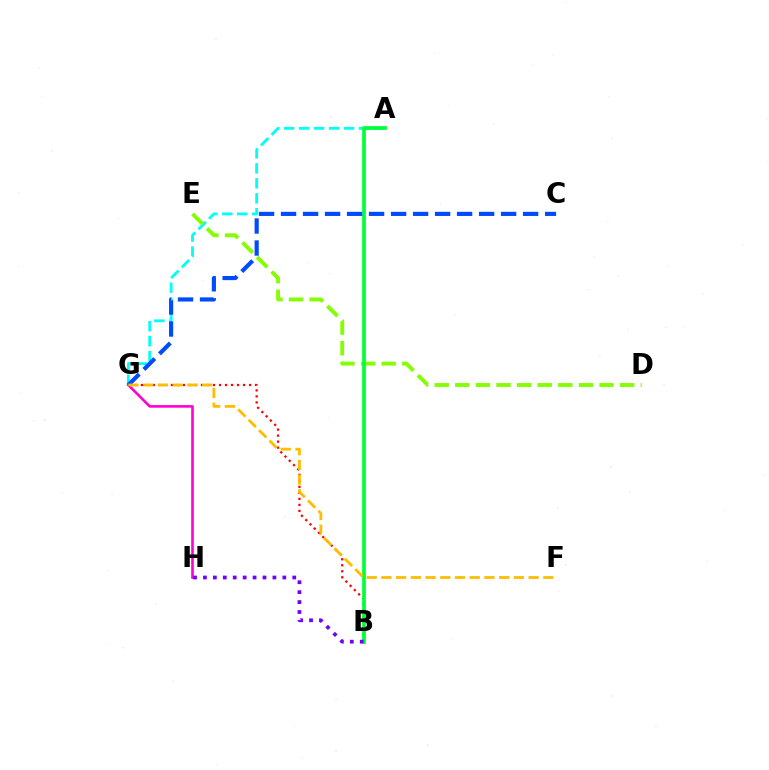{('A', 'G'): [{'color': '#00fff6', 'line_style': 'dashed', 'thickness': 2.04}], ('B', 'G'): [{'color': '#ff0000', 'line_style': 'dotted', 'thickness': 1.63}], ('G', 'H'): [{'color': '#ff00cf', 'line_style': 'solid', 'thickness': 1.88}], ('D', 'E'): [{'color': '#84ff00', 'line_style': 'dashed', 'thickness': 2.8}], ('A', 'B'): [{'color': '#00ff39', 'line_style': 'solid', 'thickness': 2.66}], ('C', 'G'): [{'color': '#004bff', 'line_style': 'dashed', 'thickness': 2.99}], ('F', 'G'): [{'color': '#ffbd00', 'line_style': 'dashed', 'thickness': 2.0}], ('B', 'H'): [{'color': '#7200ff', 'line_style': 'dotted', 'thickness': 2.7}]}